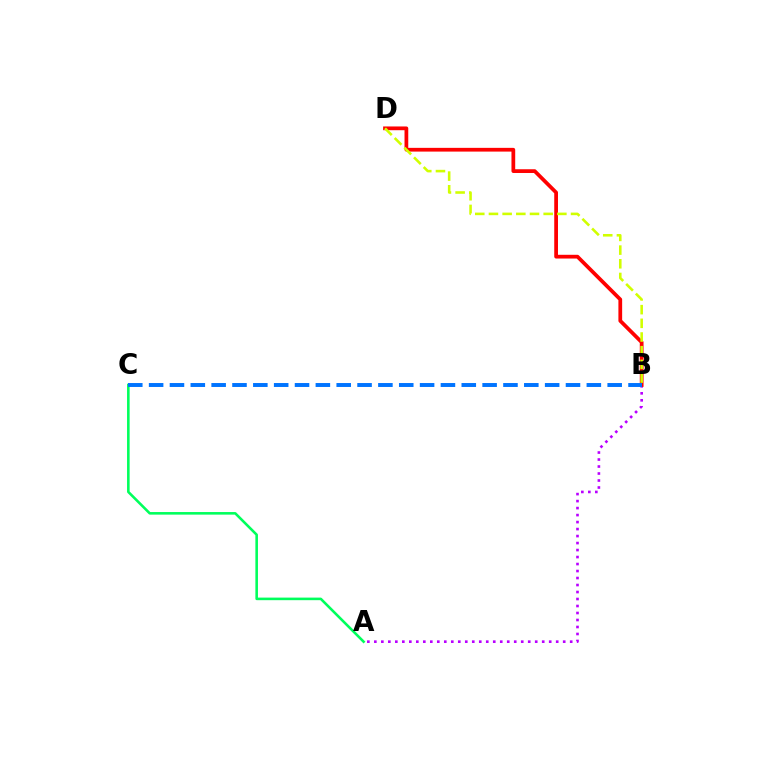{('A', 'B'): [{'color': '#b900ff', 'line_style': 'dotted', 'thickness': 1.9}], ('B', 'D'): [{'color': '#ff0000', 'line_style': 'solid', 'thickness': 2.7}, {'color': '#d1ff00', 'line_style': 'dashed', 'thickness': 1.86}], ('A', 'C'): [{'color': '#00ff5c', 'line_style': 'solid', 'thickness': 1.86}], ('B', 'C'): [{'color': '#0074ff', 'line_style': 'dashed', 'thickness': 2.83}]}